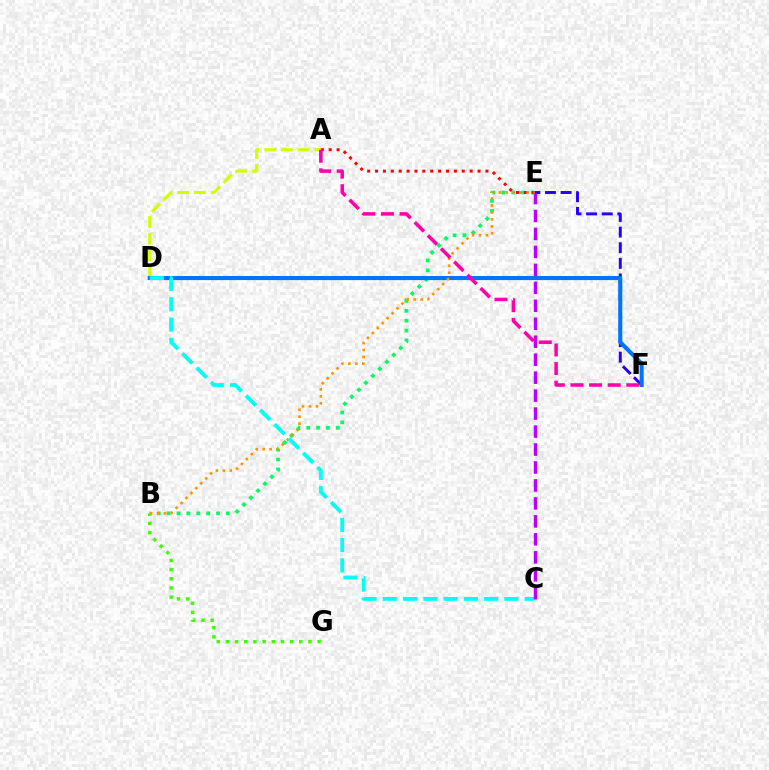{('E', 'F'): [{'color': '#2500ff', 'line_style': 'dashed', 'thickness': 2.12}], ('A', 'D'): [{'color': '#d1ff00', 'line_style': 'dashed', 'thickness': 2.28}], ('B', 'E'): [{'color': '#00ff5c', 'line_style': 'dotted', 'thickness': 2.68}, {'color': '#ff9400', 'line_style': 'dotted', 'thickness': 1.89}], ('B', 'G'): [{'color': '#3dff00', 'line_style': 'dotted', 'thickness': 2.49}], ('D', 'F'): [{'color': '#0074ff', 'line_style': 'solid', 'thickness': 2.93}], ('A', 'E'): [{'color': '#ff0000', 'line_style': 'dotted', 'thickness': 2.14}], ('A', 'F'): [{'color': '#ff00ac', 'line_style': 'dashed', 'thickness': 2.53}], ('C', 'D'): [{'color': '#00fff6', 'line_style': 'dashed', 'thickness': 2.75}], ('C', 'E'): [{'color': '#b900ff', 'line_style': 'dashed', 'thickness': 2.44}]}